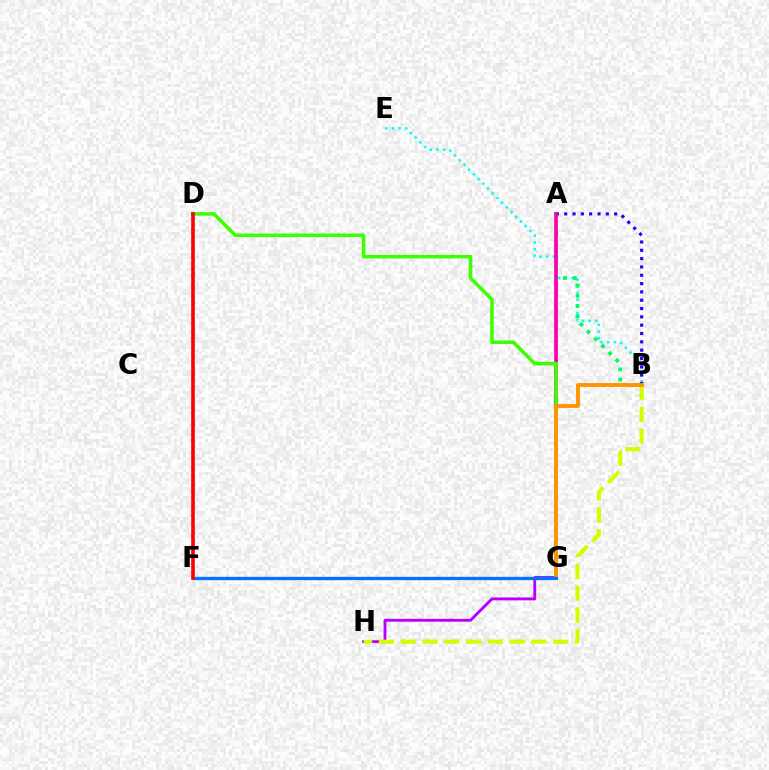{('A', 'H'): [{'color': '#b900ff', 'line_style': 'solid', 'thickness': 2.09}], ('B', 'E'): [{'color': '#00fff6', 'line_style': 'dotted', 'thickness': 1.81}], ('A', 'B'): [{'color': '#00ff5c', 'line_style': 'dotted', 'thickness': 2.76}, {'color': '#2500ff', 'line_style': 'dotted', 'thickness': 2.26}], ('B', 'H'): [{'color': '#d1ff00', 'line_style': 'dashed', 'thickness': 2.96}], ('A', 'G'): [{'color': '#ff00ac', 'line_style': 'solid', 'thickness': 2.55}], ('D', 'G'): [{'color': '#3dff00', 'line_style': 'solid', 'thickness': 2.55}], ('B', 'G'): [{'color': '#ff9400', 'line_style': 'solid', 'thickness': 2.79}], ('F', 'G'): [{'color': '#0074ff', 'line_style': 'solid', 'thickness': 2.39}], ('D', 'F'): [{'color': '#ff0000', 'line_style': 'solid', 'thickness': 2.62}]}